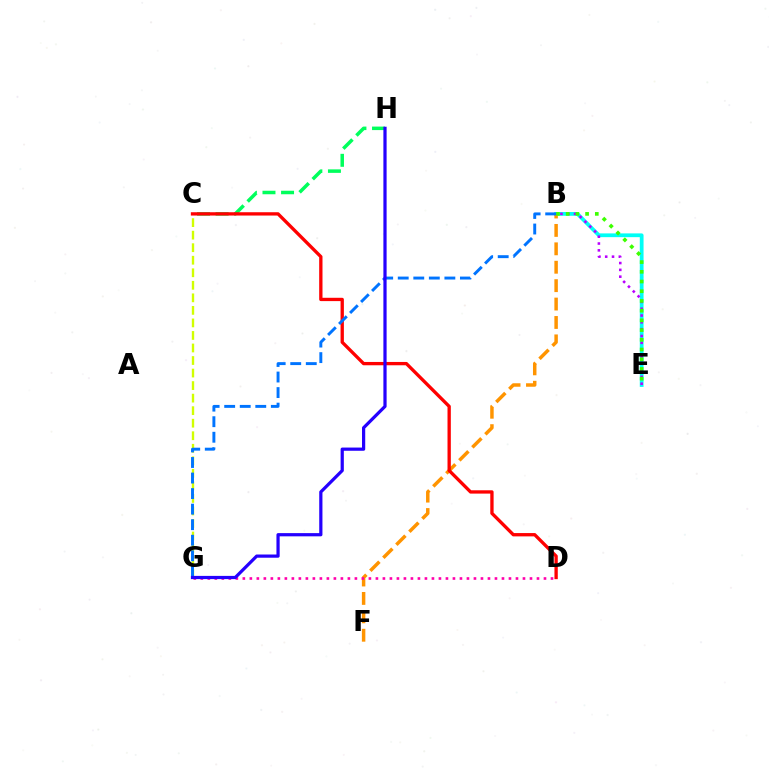{('B', 'E'): [{'color': '#00fff6', 'line_style': 'solid', 'thickness': 2.71}, {'color': '#b900ff', 'line_style': 'dotted', 'thickness': 1.85}, {'color': '#3dff00', 'line_style': 'dotted', 'thickness': 2.64}], ('C', 'G'): [{'color': '#d1ff00', 'line_style': 'dashed', 'thickness': 1.7}], ('C', 'H'): [{'color': '#00ff5c', 'line_style': 'dashed', 'thickness': 2.52}], ('B', 'F'): [{'color': '#ff9400', 'line_style': 'dashed', 'thickness': 2.5}], ('C', 'D'): [{'color': '#ff0000', 'line_style': 'solid', 'thickness': 2.39}], ('D', 'G'): [{'color': '#ff00ac', 'line_style': 'dotted', 'thickness': 1.9}], ('B', 'G'): [{'color': '#0074ff', 'line_style': 'dashed', 'thickness': 2.11}], ('G', 'H'): [{'color': '#2500ff', 'line_style': 'solid', 'thickness': 2.32}]}